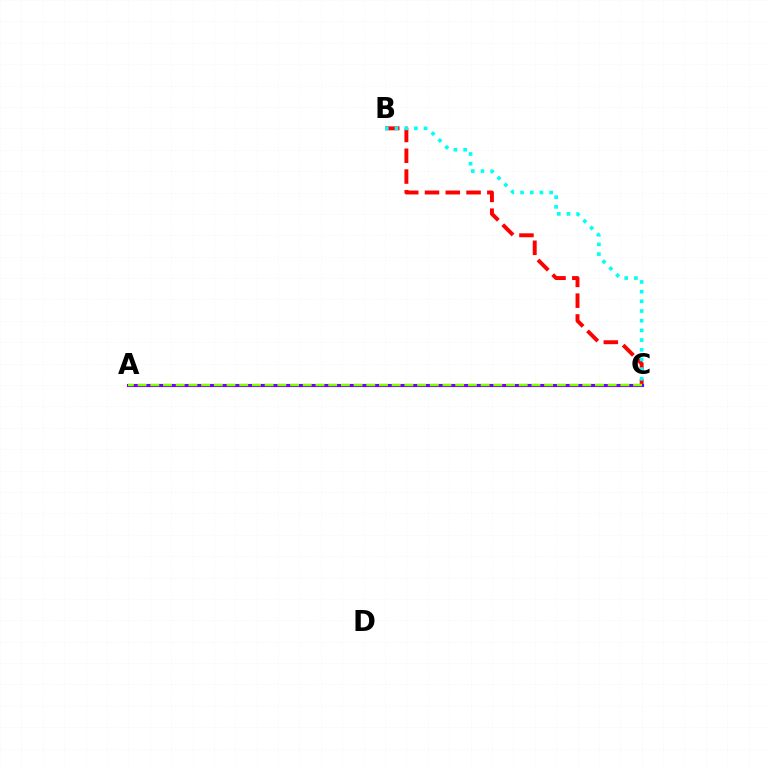{('B', 'C'): [{'color': '#ff0000', 'line_style': 'dashed', 'thickness': 2.82}, {'color': '#00fff6', 'line_style': 'dotted', 'thickness': 2.63}], ('A', 'C'): [{'color': '#7200ff', 'line_style': 'solid', 'thickness': 2.24}, {'color': '#84ff00', 'line_style': 'dashed', 'thickness': 1.73}]}